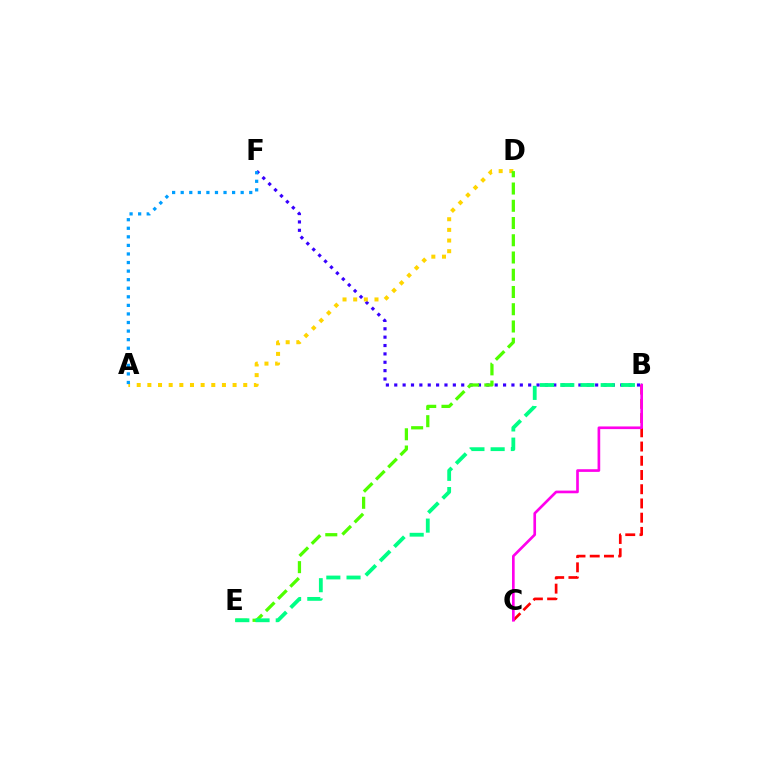{('B', 'F'): [{'color': '#3700ff', 'line_style': 'dotted', 'thickness': 2.27}], ('B', 'C'): [{'color': '#ff0000', 'line_style': 'dashed', 'thickness': 1.93}, {'color': '#ff00ed', 'line_style': 'solid', 'thickness': 1.92}], ('A', 'D'): [{'color': '#ffd500', 'line_style': 'dotted', 'thickness': 2.89}], ('D', 'E'): [{'color': '#4fff00', 'line_style': 'dashed', 'thickness': 2.34}], ('B', 'E'): [{'color': '#00ff86', 'line_style': 'dashed', 'thickness': 2.75}], ('A', 'F'): [{'color': '#009eff', 'line_style': 'dotted', 'thickness': 2.33}]}